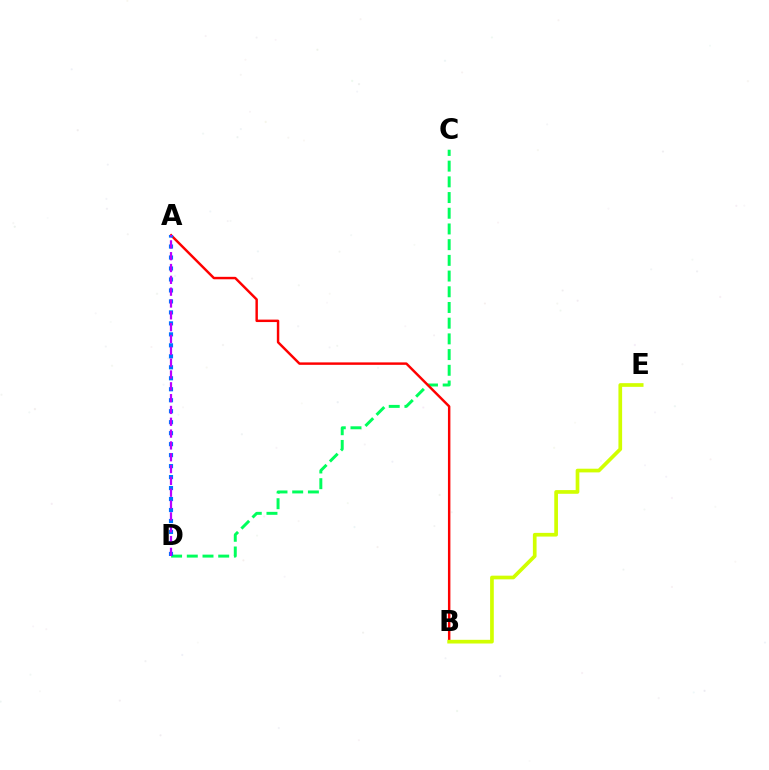{('C', 'D'): [{'color': '#00ff5c', 'line_style': 'dashed', 'thickness': 2.13}], ('A', 'B'): [{'color': '#ff0000', 'line_style': 'solid', 'thickness': 1.76}], ('B', 'E'): [{'color': '#d1ff00', 'line_style': 'solid', 'thickness': 2.66}], ('A', 'D'): [{'color': '#0074ff', 'line_style': 'dotted', 'thickness': 2.98}, {'color': '#b900ff', 'line_style': 'dashed', 'thickness': 1.61}]}